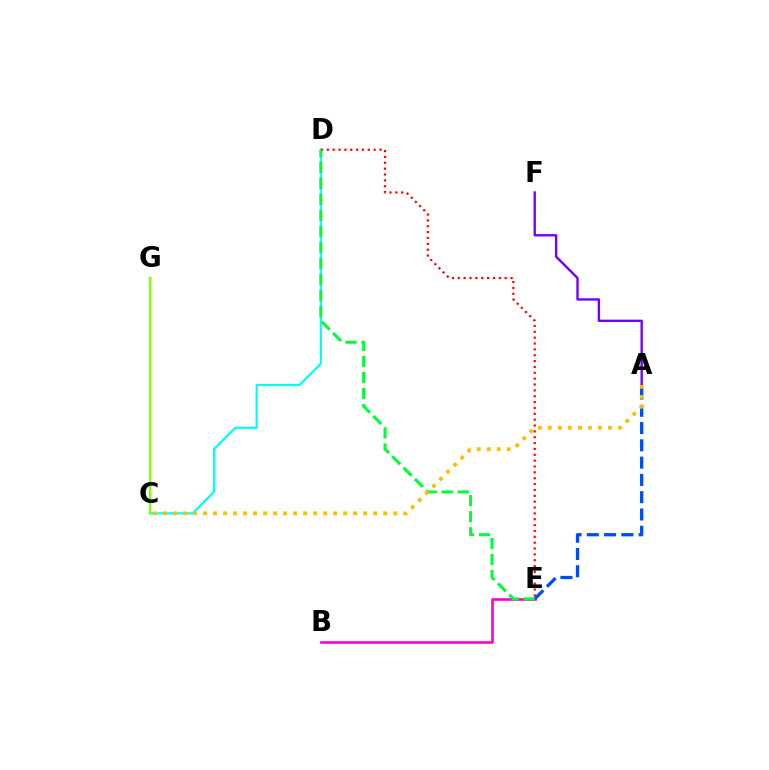{('A', 'F'): [{'color': '#7200ff', 'line_style': 'solid', 'thickness': 1.71}], ('C', 'D'): [{'color': '#00fff6', 'line_style': 'solid', 'thickness': 1.57}], ('B', 'E'): [{'color': '#ff00cf', 'line_style': 'solid', 'thickness': 1.9}], ('C', 'G'): [{'color': '#84ff00', 'line_style': 'solid', 'thickness': 1.72}], ('D', 'E'): [{'color': '#ff0000', 'line_style': 'dotted', 'thickness': 1.59}, {'color': '#00ff39', 'line_style': 'dashed', 'thickness': 2.18}], ('A', 'E'): [{'color': '#004bff', 'line_style': 'dashed', 'thickness': 2.35}], ('A', 'C'): [{'color': '#ffbd00', 'line_style': 'dotted', 'thickness': 2.72}]}